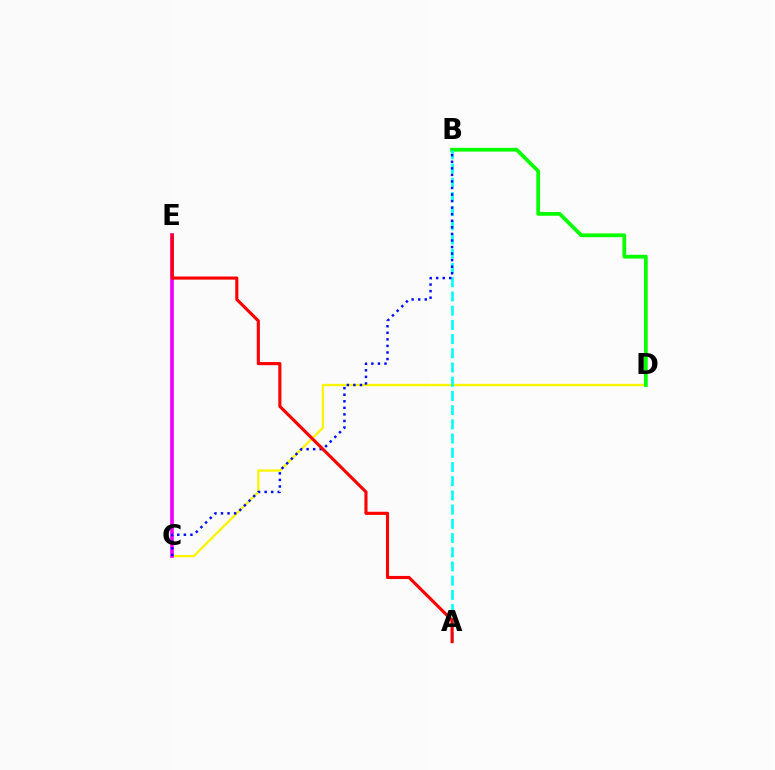{('C', 'D'): [{'color': '#fcf500', 'line_style': 'solid', 'thickness': 1.67}], ('C', 'E'): [{'color': '#ee00ff', 'line_style': 'solid', 'thickness': 2.65}], ('B', 'D'): [{'color': '#08ff00', 'line_style': 'solid', 'thickness': 2.72}], ('A', 'B'): [{'color': '#00fff6', 'line_style': 'dashed', 'thickness': 1.93}], ('B', 'C'): [{'color': '#0010ff', 'line_style': 'dotted', 'thickness': 1.78}], ('A', 'E'): [{'color': '#ff0000', 'line_style': 'solid', 'thickness': 2.25}]}